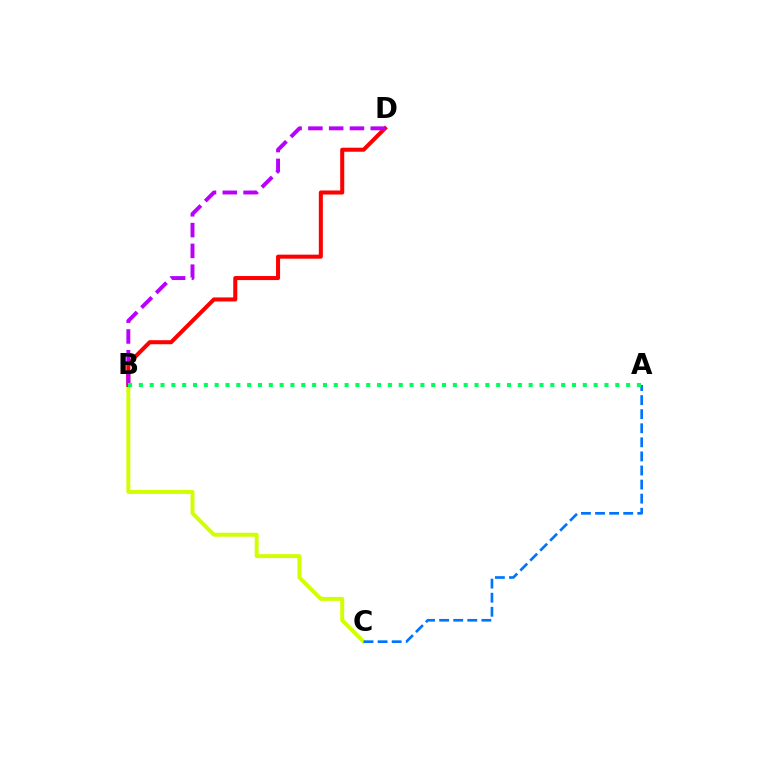{('B', 'C'): [{'color': '#d1ff00', 'line_style': 'solid', 'thickness': 2.84}], ('B', 'D'): [{'color': '#ff0000', 'line_style': 'solid', 'thickness': 2.91}, {'color': '#b900ff', 'line_style': 'dashed', 'thickness': 2.82}], ('A', 'C'): [{'color': '#0074ff', 'line_style': 'dashed', 'thickness': 1.91}], ('A', 'B'): [{'color': '#00ff5c', 'line_style': 'dotted', 'thickness': 2.94}]}